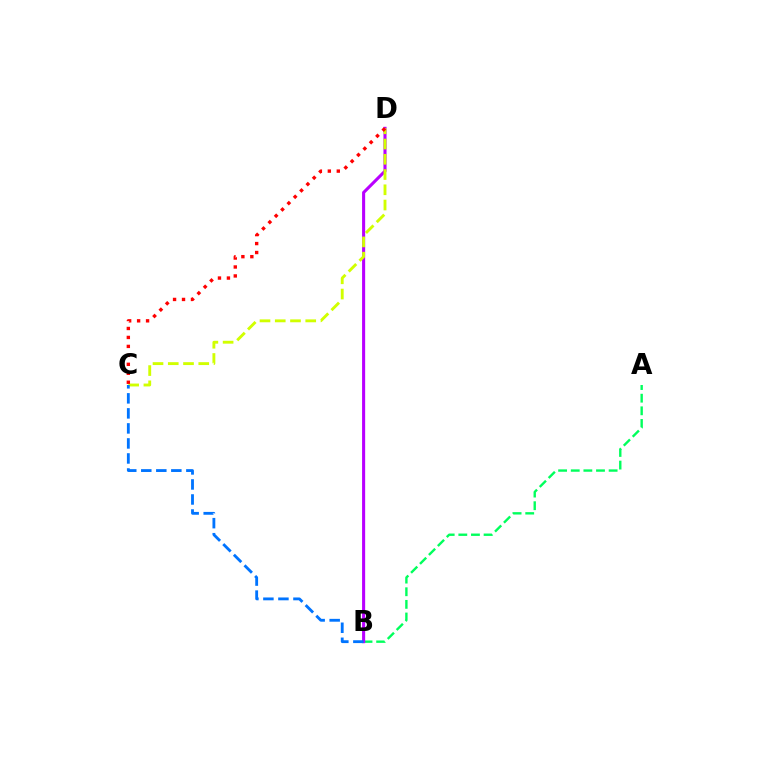{('A', 'B'): [{'color': '#00ff5c', 'line_style': 'dashed', 'thickness': 1.72}], ('B', 'D'): [{'color': '#b900ff', 'line_style': 'solid', 'thickness': 2.21}], ('C', 'D'): [{'color': '#d1ff00', 'line_style': 'dashed', 'thickness': 2.07}, {'color': '#ff0000', 'line_style': 'dotted', 'thickness': 2.43}], ('B', 'C'): [{'color': '#0074ff', 'line_style': 'dashed', 'thickness': 2.04}]}